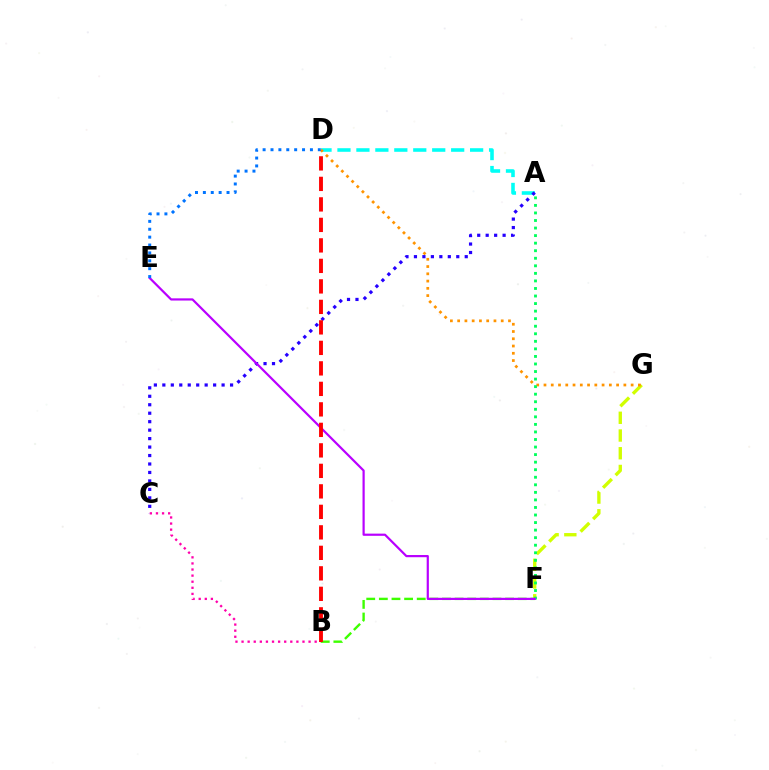{('A', 'D'): [{'color': '#00fff6', 'line_style': 'dashed', 'thickness': 2.57}], ('F', 'G'): [{'color': '#d1ff00', 'line_style': 'dashed', 'thickness': 2.41}], ('B', 'F'): [{'color': '#3dff00', 'line_style': 'dashed', 'thickness': 1.71}], ('D', 'G'): [{'color': '#ff9400', 'line_style': 'dotted', 'thickness': 1.97}], ('A', 'C'): [{'color': '#2500ff', 'line_style': 'dotted', 'thickness': 2.3}], ('B', 'C'): [{'color': '#ff00ac', 'line_style': 'dotted', 'thickness': 1.66}], ('A', 'F'): [{'color': '#00ff5c', 'line_style': 'dotted', 'thickness': 2.05}], ('E', 'F'): [{'color': '#b900ff', 'line_style': 'solid', 'thickness': 1.58}], ('D', 'E'): [{'color': '#0074ff', 'line_style': 'dotted', 'thickness': 2.14}], ('B', 'D'): [{'color': '#ff0000', 'line_style': 'dashed', 'thickness': 2.78}]}